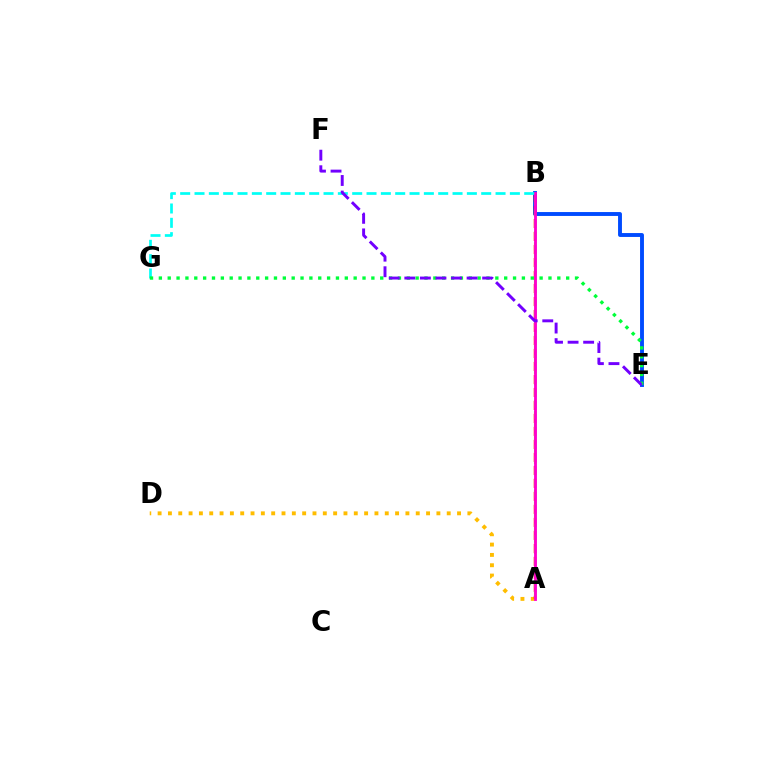{('B', 'E'): [{'color': '#004bff', 'line_style': 'solid', 'thickness': 2.8}], ('A', 'D'): [{'color': '#ffbd00', 'line_style': 'dotted', 'thickness': 2.81}], ('A', 'B'): [{'color': '#ff0000', 'line_style': 'dashed', 'thickness': 1.77}, {'color': '#84ff00', 'line_style': 'dashed', 'thickness': 1.53}, {'color': '#ff00cf', 'line_style': 'solid', 'thickness': 2.05}], ('B', 'G'): [{'color': '#00fff6', 'line_style': 'dashed', 'thickness': 1.95}], ('E', 'G'): [{'color': '#00ff39', 'line_style': 'dotted', 'thickness': 2.41}], ('E', 'F'): [{'color': '#7200ff', 'line_style': 'dashed', 'thickness': 2.11}]}